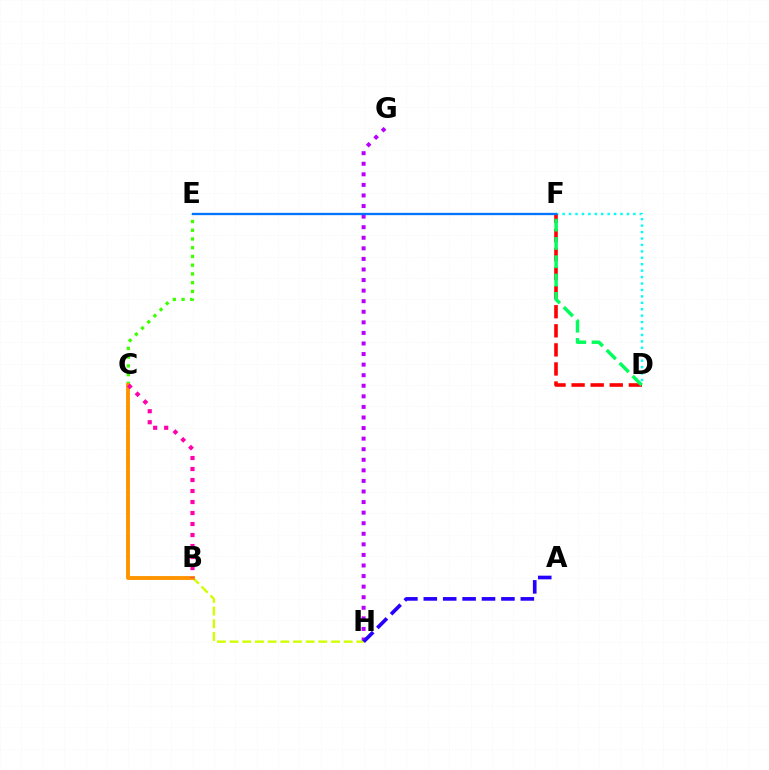{('G', 'H'): [{'color': '#b900ff', 'line_style': 'dotted', 'thickness': 2.87}], ('D', 'F'): [{'color': '#00fff6', 'line_style': 'dotted', 'thickness': 1.75}, {'color': '#ff0000', 'line_style': 'dashed', 'thickness': 2.59}, {'color': '#00ff5c', 'line_style': 'dashed', 'thickness': 2.49}], ('C', 'E'): [{'color': '#3dff00', 'line_style': 'dotted', 'thickness': 2.37}], ('B', 'H'): [{'color': '#d1ff00', 'line_style': 'dashed', 'thickness': 1.72}], ('B', 'C'): [{'color': '#ff9400', 'line_style': 'solid', 'thickness': 2.8}, {'color': '#ff00ac', 'line_style': 'dotted', 'thickness': 2.99}], ('E', 'F'): [{'color': '#0074ff', 'line_style': 'solid', 'thickness': 1.67}], ('A', 'H'): [{'color': '#2500ff', 'line_style': 'dashed', 'thickness': 2.64}]}